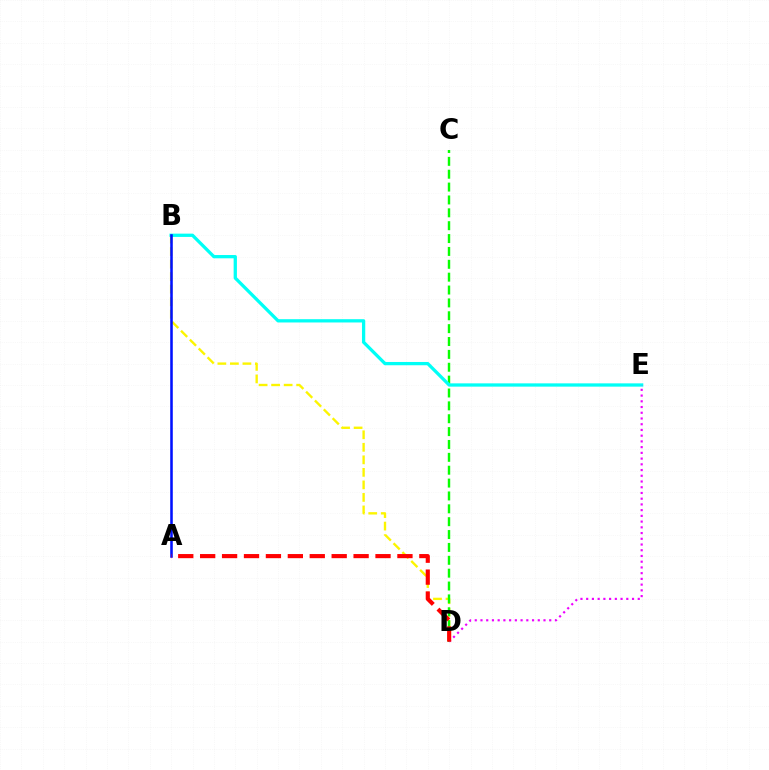{('B', 'D'): [{'color': '#fcf500', 'line_style': 'dashed', 'thickness': 1.7}], ('C', 'D'): [{'color': '#08ff00', 'line_style': 'dashed', 'thickness': 1.75}], ('B', 'E'): [{'color': '#00fff6', 'line_style': 'solid', 'thickness': 2.36}], ('D', 'E'): [{'color': '#ee00ff', 'line_style': 'dotted', 'thickness': 1.56}], ('A', 'B'): [{'color': '#0010ff', 'line_style': 'solid', 'thickness': 1.85}], ('A', 'D'): [{'color': '#ff0000', 'line_style': 'dashed', 'thickness': 2.98}]}